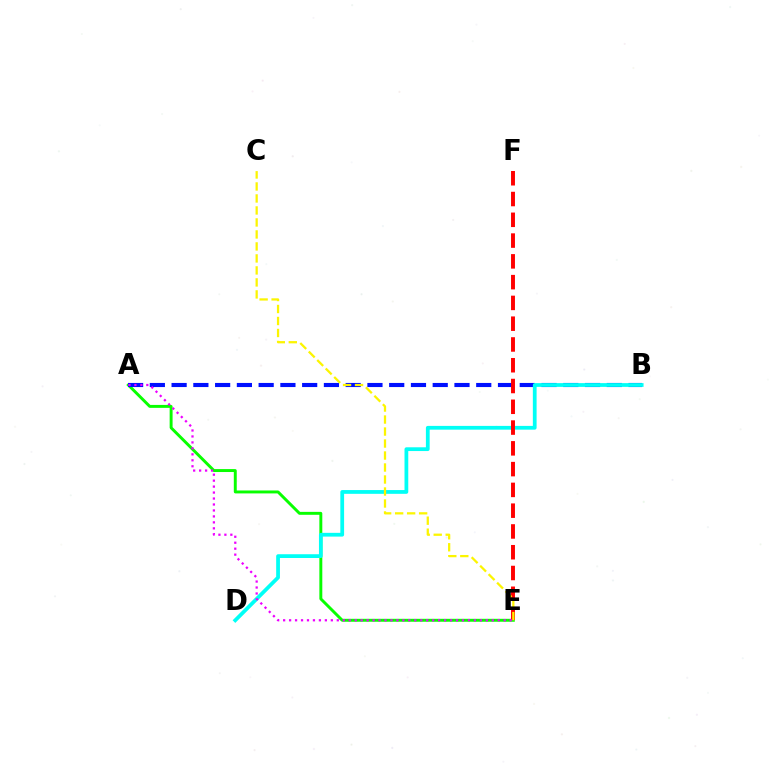{('A', 'E'): [{'color': '#08ff00', 'line_style': 'solid', 'thickness': 2.11}, {'color': '#ee00ff', 'line_style': 'dotted', 'thickness': 1.62}], ('A', 'B'): [{'color': '#0010ff', 'line_style': 'dashed', 'thickness': 2.96}], ('B', 'D'): [{'color': '#00fff6', 'line_style': 'solid', 'thickness': 2.71}], ('E', 'F'): [{'color': '#ff0000', 'line_style': 'dashed', 'thickness': 2.82}], ('C', 'E'): [{'color': '#fcf500', 'line_style': 'dashed', 'thickness': 1.63}]}